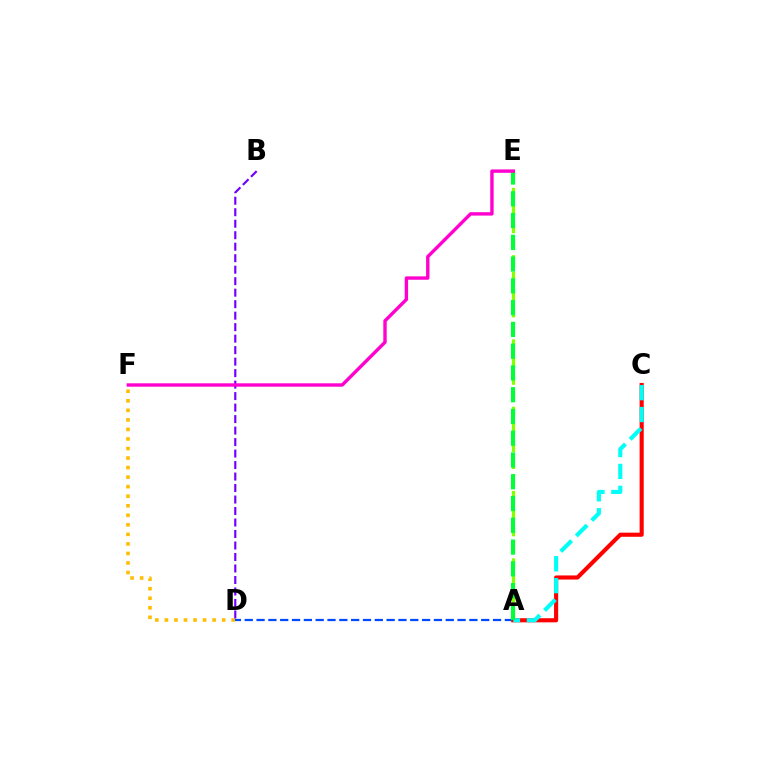{('A', 'E'): [{'color': '#84ff00', 'line_style': 'dashed', 'thickness': 2.29}, {'color': '#00ff39', 'line_style': 'dashed', 'thickness': 2.96}], ('A', 'D'): [{'color': '#004bff', 'line_style': 'dashed', 'thickness': 1.61}], ('D', 'F'): [{'color': '#ffbd00', 'line_style': 'dotted', 'thickness': 2.59}], ('B', 'D'): [{'color': '#7200ff', 'line_style': 'dashed', 'thickness': 1.56}], ('A', 'C'): [{'color': '#ff0000', 'line_style': 'solid', 'thickness': 2.96}, {'color': '#00fff6', 'line_style': 'dashed', 'thickness': 2.98}], ('E', 'F'): [{'color': '#ff00cf', 'line_style': 'solid', 'thickness': 2.44}]}